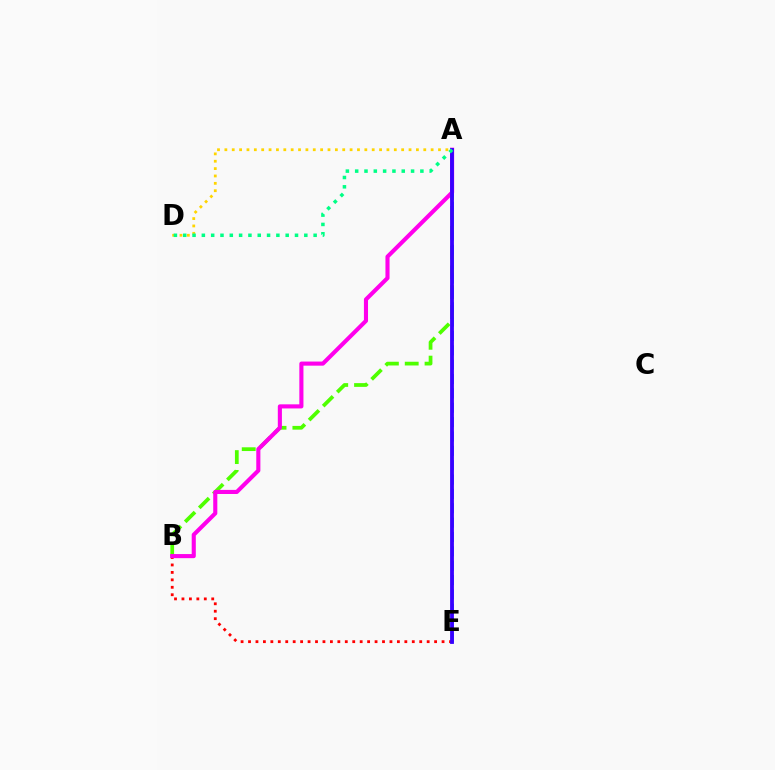{('A', 'D'): [{'color': '#ffd500', 'line_style': 'dotted', 'thickness': 2.0}, {'color': '#00ff86', 'line_style': 'dotted', 'thickness': 2.53}], ('B', 'E'): [{'color': '#ff0000', 'line_style': 'dotted', 'thickness': 2.02}], ('A', 'B'): [{'color': '#4fff00', 'line_style': 'dashed', 'thickness': 2.69}, {'color': '#ff00ed', 'line_style': 'solid', 'thickness': 2.95}], ('A', 'E'): [{'color': '#009eff', 'line_style': 'dashed', 'thickness': 1.95}, {'color': '#3700ff', 'line_style': 'solid', 'thickness': 2.74}]}